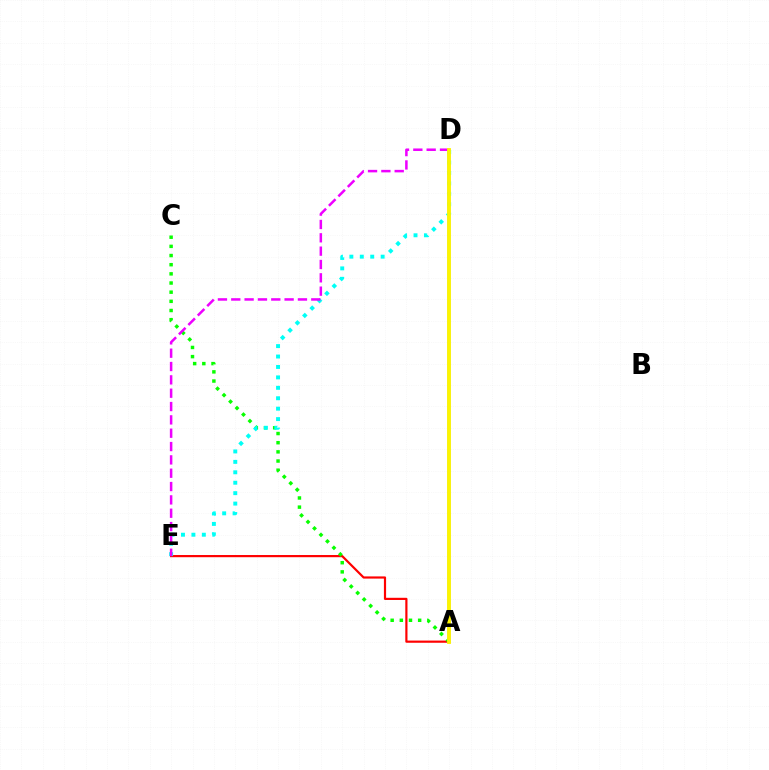{('A', 'E'): [{'color': '#ff0000', 'line_style': 'solid', 'thickness': 1.58}], ('A', 'D'): [{'color': '#0010ff', 'line_style': 'solid', 'thickness': 1.74}, {'color': '#fcf500', 'line_style': 'solid', 'thickness': 2.77}], ('A', 'C'): [{'color': '#08ff00', 'line_style': 'dotted', 'thickness': 2.49}], ('D', 'E'): [{'color': '#00fff6', 'line_style': 'dotted', 'thickness': 2.83}, {'color': '#ee00ff', 'line_style': 'dashed', 'thickness': 1.81}]}